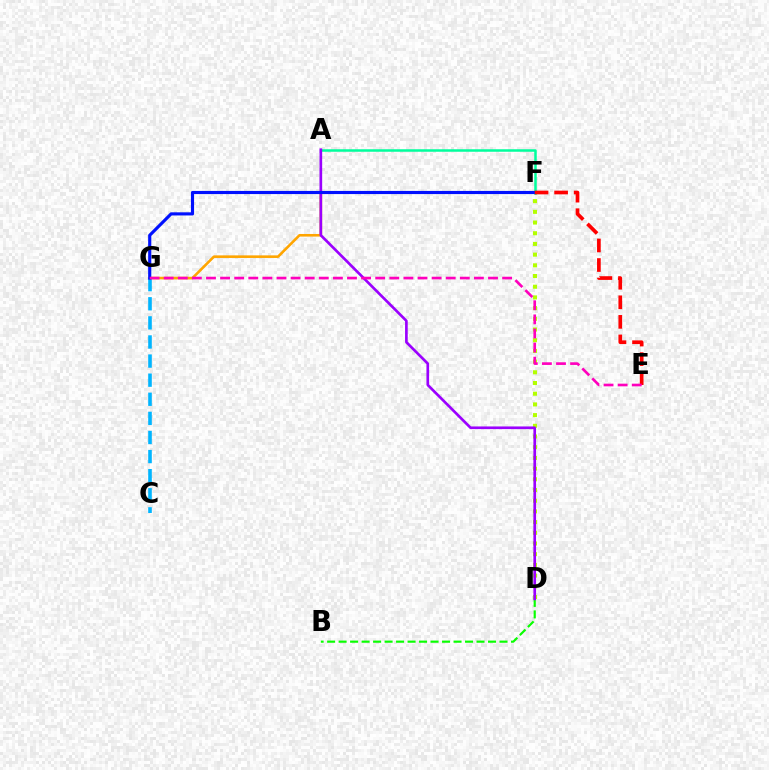{('D', 'F'): [{'color': '#b3ff00', 'line_style': 'dotted', 'thickness': 2.91}], ('B', 'D'): [{'color': '#08ff00', 'line_style': 'dashed', 'thickness': 1.56}], ('F', 'G'): [{'color': '#ffa500', 'line_style': 'solid', 'thickness': 1.87}, {'color': '#0010ff', 'line_style': 'solid', 'thickness': 2.26}], ('C', 'G'): [{'color': '#00b5ff', 'line_style': 'dashed', 'thickness': 2.59}], ('A', 'F'): [{'color': '#00ff9d', 'line_style': 'solid', 'thickness': 1.81}], ('A', 'D'): [{'color': '#9b00ff', 'line_style': 'solid', 'thickness': 1.92}], ('E', 'F'): [{'color': '#ff0000', 'line_style': 'dashed', 'thickness': 2.66}], ('E', 'G'): [{'color': '#ff00bd', 'line_style': 'dashed', 'thickness': 1.92}]}